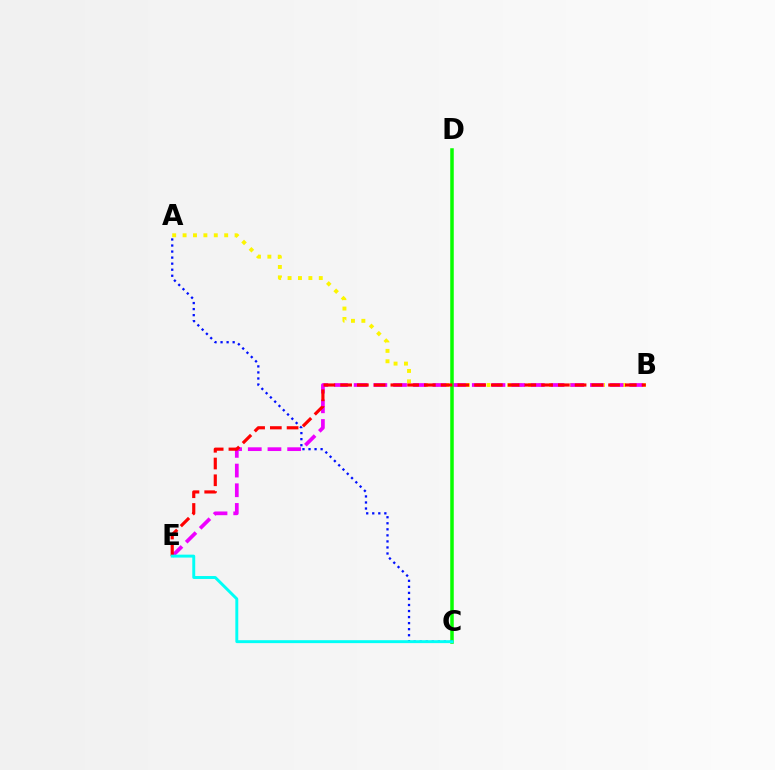{('A', 'B'): [{'color': '#fcf500', 'line_style': 'dotted', 'thickness': 2.83}], ('B', 'E'): [{'color': '#ee00ff', 'line_style': 'dashed', 'thickness': 2.67}, {'color': '#ff0000', 'line_style': 'dashed', 'thickness': 2.28}], ('C', 'D'): [{'color': '#08ff00', 'line_style': 'solid', 'thickness': 2.53}], ('A', 'C'): [{'color': '#0010ff', 'line_style': 'dotted', 'thickness': 1.64}], ('C', 'E'): [{'color': '#00fff6', 'line_style': 'solid', 'thickness': 2.11}]}